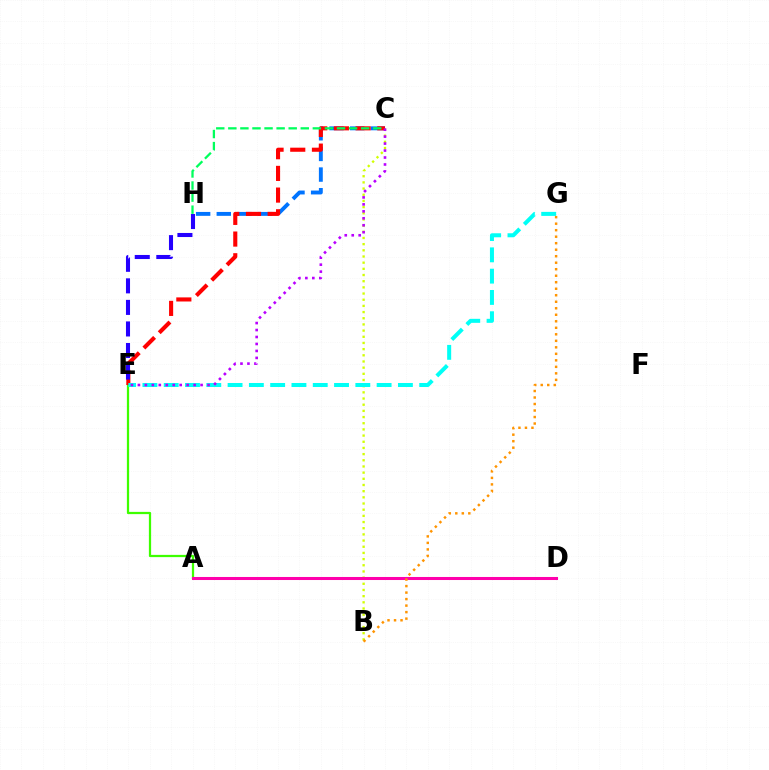{('B', 'C'): [{'color': '#d1ff00', 'line_style': 'dotted', 'thickness': 1.68}], ('A', 'E'): [{'color': '#3dff00', 'line_style': 'solid', 'thickness': 1.62}], ('C', 'H'): [{'color': '#0074ff', 'line_style': 'dashed', 'thickness': 2.8}, {'color': '#00ff5c', 'line_style': 'dashed', 'thickness': 1.64}], ('C', 'E'): [{'color': '#ff0000', 'line_style': 'dashed', 'thickness': 2.95}, {'color': '#b900ff', 'line_style': 'dotted', 'thickness': 1.89}], ('E', 'H'): [{'color': '#2500ff', 'line_style': 'dashed', 'thickness': 2.93}], ('A', 'D'): [{'color': '#ff00ac', 'line_style': 'solid', 'thickness': 2.19}], ('E', 'G'): [{'color': '#00fff6', 'line_style': 'dashed', 'thickness': 2.89}], ('B', 'G'): [{'color': '#ff9400', 'line_style': 'dotted', 'thickness': 1.77}]}